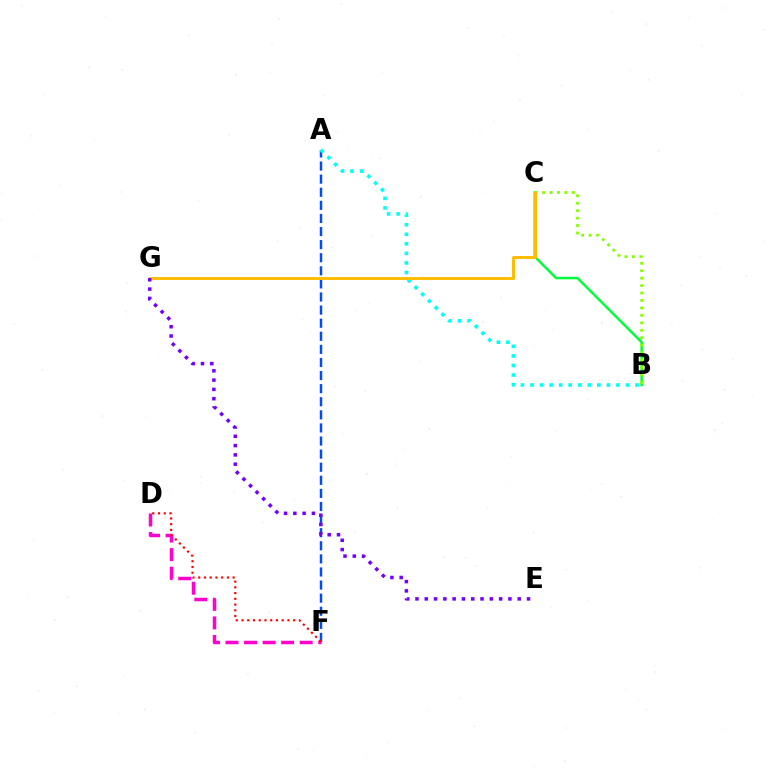{('B', 'C'): [{'color': '#00ff39', 'line_style': 'solid', 'thickness': 1.8}, {'color': '#84ff00', 'line_style': 'dotted', 'thickness': 2.02}], ('A', 'F'): [{'color': '#004bff', 'line_style': 'dashed', 'thickness': 1.78}], ('A', 'B'): [{'color': '#00fff6', 'line_style': 'dotted', 'thickness': 2.59}], ('D', 'F'): [{'color': '#ff00cf', 'line_style': 'dashed', 'thickness': 2.52}, {'color': '#ff0000', 'line_style': 'dotted', 'thickness': 1.56}], ('C', 'G'): [{'color': '#ffbd00', 'line_style': 'solid', 'thickness': 2.13}], ('E', 'G'): [{'color': '#7200ff', 'line_style': 'dotted', 'thickness': 2.53}]}